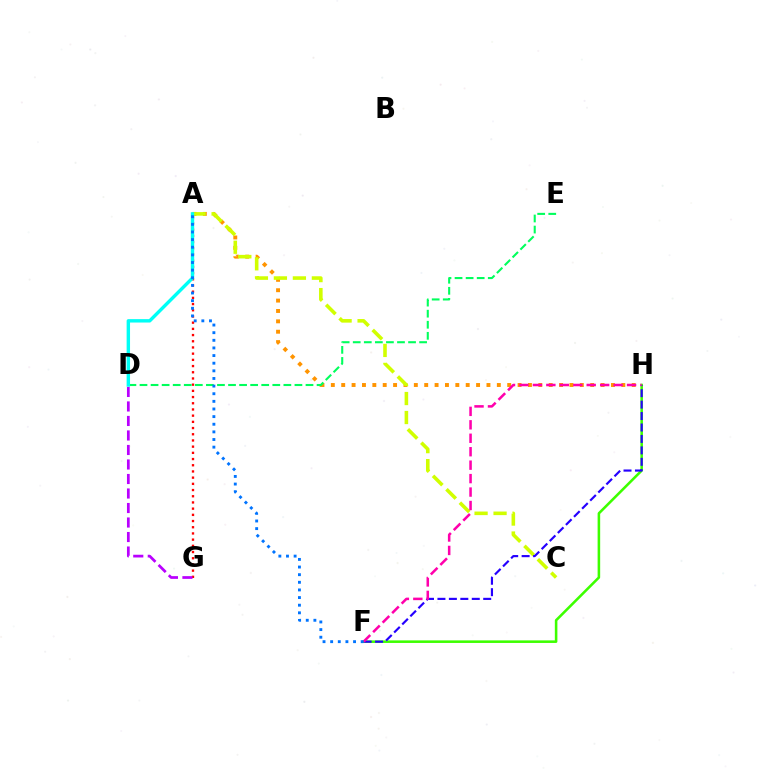{('A', 'G'): [{'color': '#ff0000', 'line_style': 'dotted', 'thickness': 1.68}], ('A', 'H'): [{'color': '#ff9400', 'line_style': 'dotted', 'thickness': 2.82}], ('D', 'E'): [{'color': '#00ff5c', 'line_style': 'dashed', 'thickness': 1.5}], ('A', 'C'): [{'color': '#d1ff00', 'line_style': 'dashed', 'thickness': 2.58}], ('F', 'H'): [{'color': '#3dff00', 'line_style': 'solid', 'thickness': 1.84}, {'color': '#2500ff', 'line_style': 'dashed', 'thickness': 1.55}, {'color': '#ff00ac', 'line_style': 'dashed', 'thickness': 1.83}], ('D', 'G'): [{'color': '#b900ff', 'line_style': 'dashed', 'thickness': 1.97}], ('A', 'D'): [{'color': '#00fff6', 'line_style': 'solid', 'thickness': 2.45}], ('A', 'F'): [{'color': '#0074ff', 'line_style': 'dotted', 'thickness': 2.07}]}